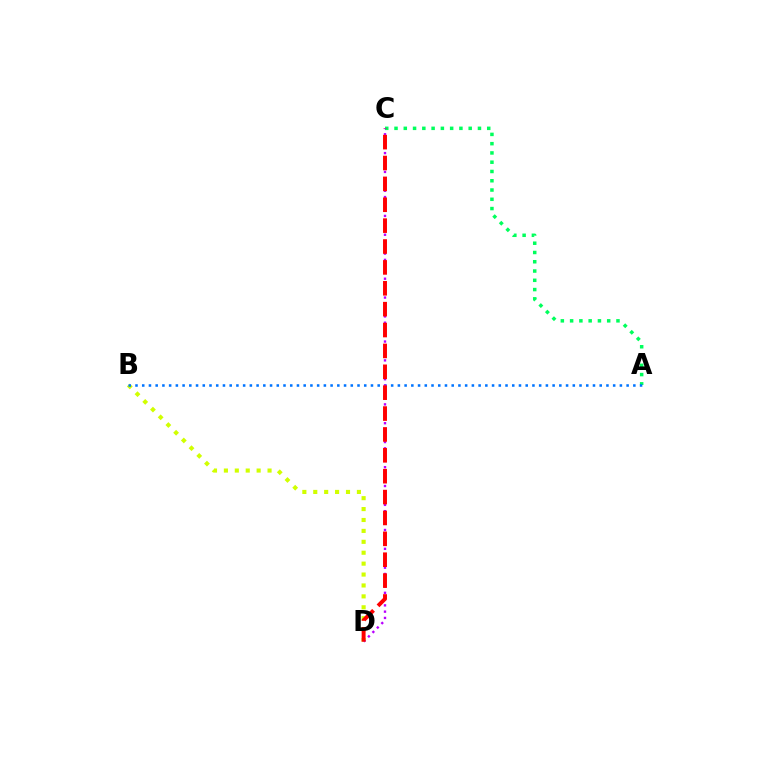{('B', 'D'): [{'color': '#d1ff00', 'line_style': 'dotted', 'thickness': 2.96}], ('A', 'C'): [{'color': '#00ff5c', 'line_style': 'dotted', 'thickness': 2.52}], ('A', 'B'): [{'color': '#0074ff', 'line_style': 'dotted', 'thickness': 1.83}], ('C', 'D'): [{'color': '#b900ff', 'line_style': 'dotted', 'thickness': 1.71}, {'color': '#ff0000', 'line_style': 'dashed', 'thickness': 2.84}]}